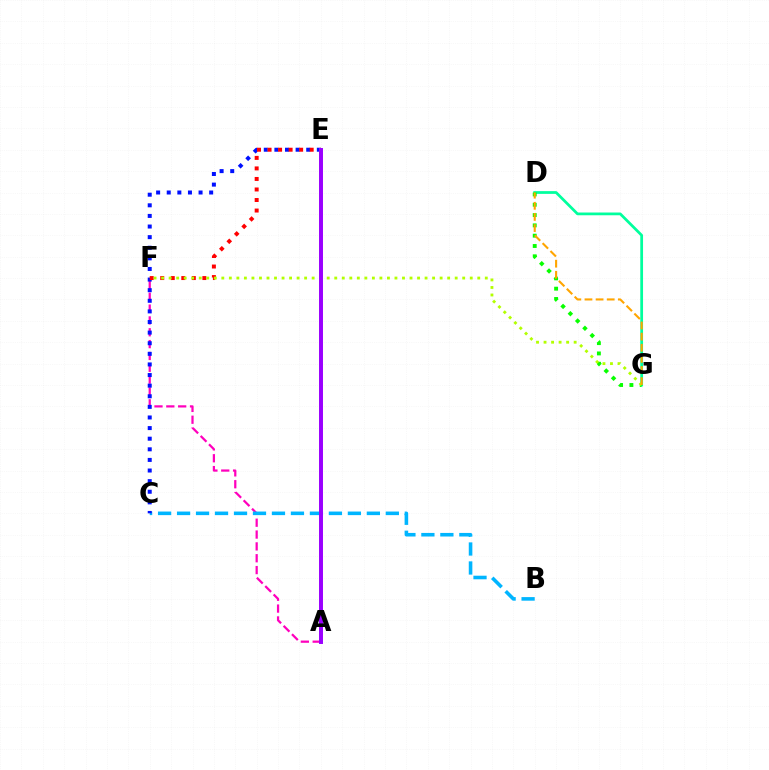{('A', 'F'): [{'color': '#ff00bd', 'line_style': 'dashed', 'thickness': 1.61}], ('B', 'C'): [{'color': '#00b5ff', 'line_style': 'dashed', 'thickness': 2.58}], ('D', 'G'): [{'color': '#00ff9d', 'line_style': 'solid', 'thickness': 1.98}, {'color': '#08ff00', 'line_style': 'dotted', 'thickness': 2.8}, {'color': '#ffa500', 'line_style': 'dashed', 'thickness': 1.51}], ('C', 'E'): [{'color': '#0010ff', 'line_style': 'dotted', 'thickness': 2.88}], ('E', 'F'): [{'color': '#ff0000', 'line_style': 'dotted', 'thickness': 2.86}], ('F', 'G'): [{'color': '#b3ff00', 'line_style': 'dotted', 'thickness': 2.05}], ('A', 'E'): [{'color': '#9b00ff', 'line_style': 'solid', 'thickness': 2.85}]}